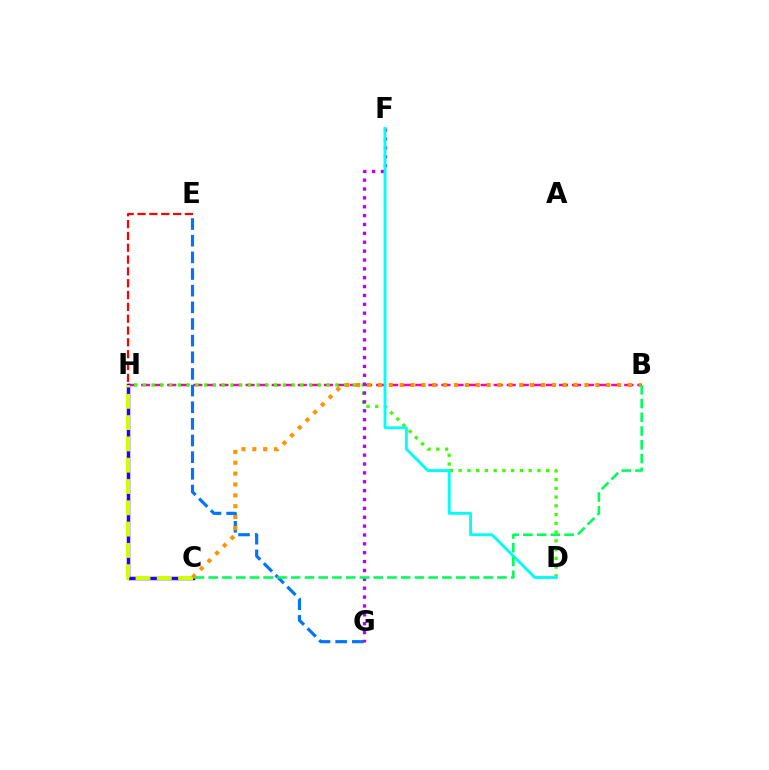{('B', 'H'): [{'color': '#ff00ac', 'line_style': 'dashed', 'thickness': 1.77}], ('D', 'H'): [{'color': '#3dff00', 'line_style': 'dotted', 'thickness': 2.38}], ('E', 'G'): [{'color': '#0074ff', 'line_style': 'dashed', 'thickness': 2.26}], ('C', 'H'): [{'color': '#2500ff', 'line_style': 'solid', 'thickness': 2.51}, {'color': '#d1ff00', 'line_style': 'dashed', 'thickness': 2.89}], ('F', 'G'): [{'color': '#b900ff', 'line_style': 'dotted', 'thickness': 2.41}], ('D', 'F'): [{'color': '#00fff6', 'line_style': 'solid', 'thickness': 2.08}], ('E', 'H'): [{'color': '#ff0000', 'line_style': 'dashed', 'thickness': 1.61}], ('B', 'C'): [{'color': '#ff9400', 'line_style': 'dotted', 'thickness': 2.95}, {'color': '#00ff5c', 'line_style': 'dashed', 'thickness': 1.87}]}